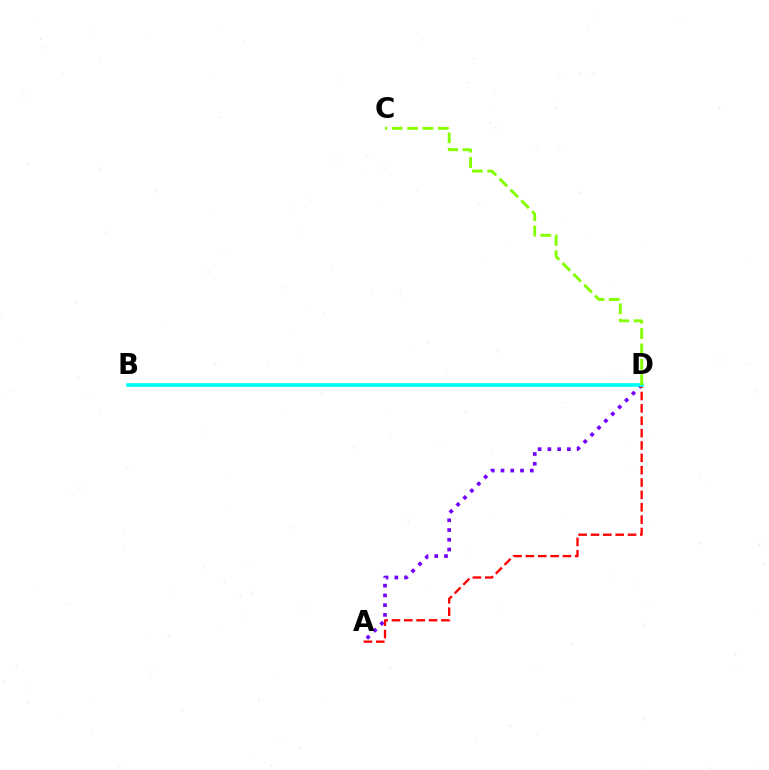{('A', 'D'): [{'color': '#7200ff', 'line_style': 'dotted', 'thickness': 2.65}, {'color': '#ff0000', 'line_style': 'dashed', 'thickness': 1.68}], ('B', 'D'): [{'color': '#00fff6', 'line_style': 'solid', 'thickness': 2.62}], ('C', 'D'): [{'color': '#84ff00', 'line_style': 'dashed', 'thickness': 2.09}]}